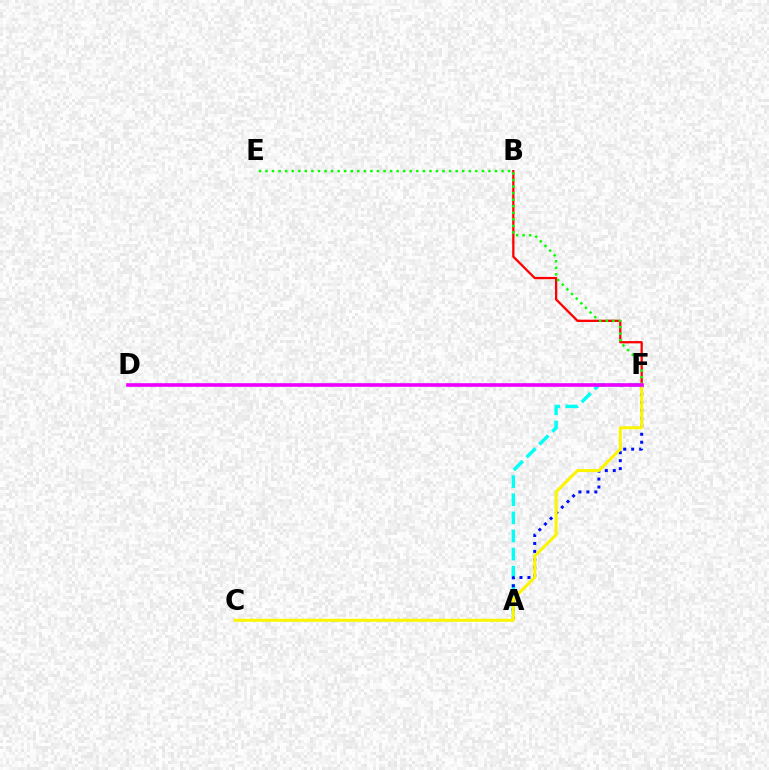{('B', 'F'): [{'color': '#ff0000', 'line_style': 'solid', 'thickness': 1.65}], ('A', 'F'): [{'color': '#00fff6', 'line_style': 'dashed', 'thickness': 2.46}, {'color': '#0010ff', 'line_style': 'dotted', 'thickness': 2.16}], ('E', 'F'): [{'color': '#08ff00', 'line_style': 'dotted', 'thickness': 1.78}], ('C', 'F'): [{'color': '#fcf500', 'line_style': 'solid', 'thickness': 2.18}], ('D', 'F'): [{'color': '#ee00ff', 'line_style': 'solid', 'thickness': 2.61}]}